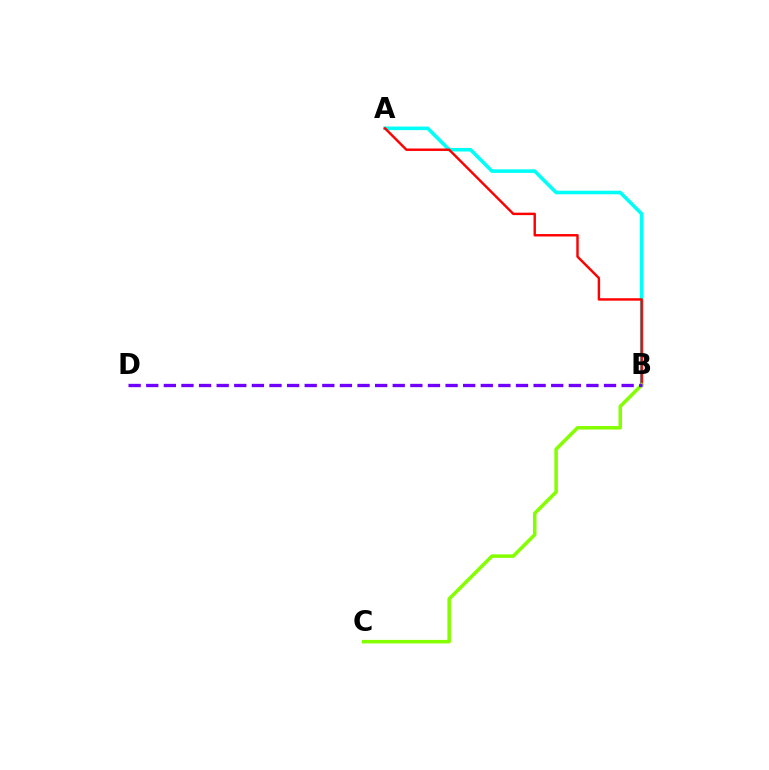{('A', 'B'): [{'color': '#00fff6', 'line_style': 'solid', 'thickness': 2.58}, {'color': '#ff0000', 'line_style': 'solid', 'thickness': 1.75}], ('B', 'C'): [{'color': '#84ff00', 'line_style': 'solid', 'thickness': 2.54}], ('B', 'D'): [{'color': '#7200ff', 'line_style': 'dashed', 'thickness': 2.39}]}